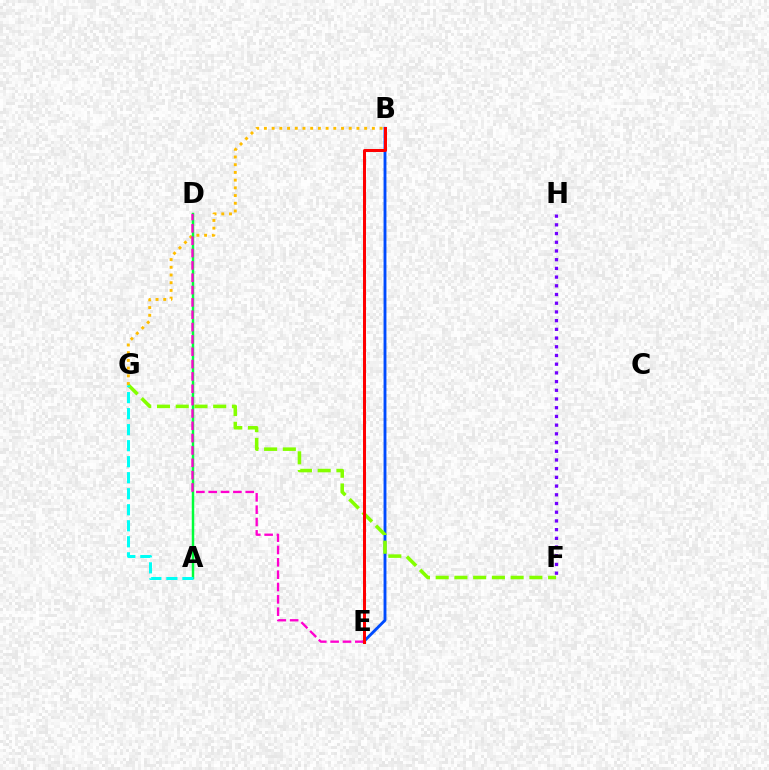{('B', 'E'): [{'color': '#004bff', 'line_style': 'solid', 'thickness': 2.07}, {'color': '#ff0000', 'line_style': 'solid', 'thickness': 2.16}], ('B', 'G'): [{'color': '#ffbd00', 'line_style': 'dotted', 'thickness': 2.1}], ('A', 'D'): [{'color': '#00ff39', 'line_style': 'solid', 'thickness': 1.78}], ('D', 'E'): [{'color': '#ff00cf', 'line_style': 'dashed', 'thickness': 1.68}], ('F', 'G'): [{'color': '#84ff00', 'line_style': 'dashed', 'thickness': 2.55}], ('A', 'G'): [{'color': '#00fff6', 'line_style': 'dashed', 'thickness': 2.18}], ('F', 'H'): [{'color': '#7200ff', 'line_style': 'dotted', 'thickness': 2.37}]}